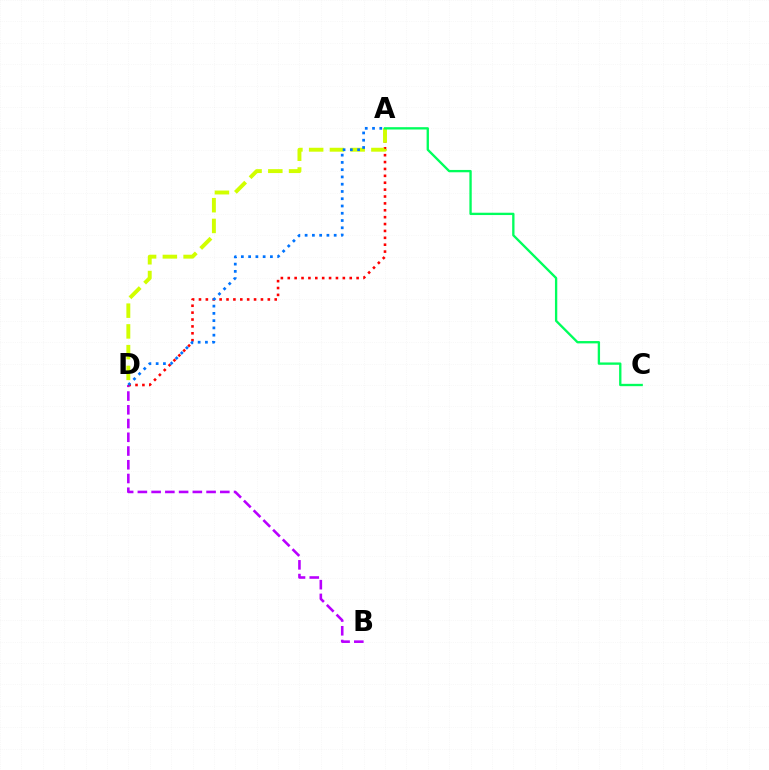{('B', 'D'): [{'color': '#b900ff', 'line_style': 'dashed', 'thickness': 1.87}], ('A', 'D'): [{'color': '#ff0000', 'line_style': 'dotted', 'thickness': 1.87}, {'color': '#d1ff00', 'line_style': 'dashed', 'thickness': 2.82}, {'color': '#0074ff', 'line_style': 'dotted', 'thickness': 1.97}], ('A', 'C'): [{'color': '#00ff5c', 'line_style': 'solid', 'thickness': 1.68}]}